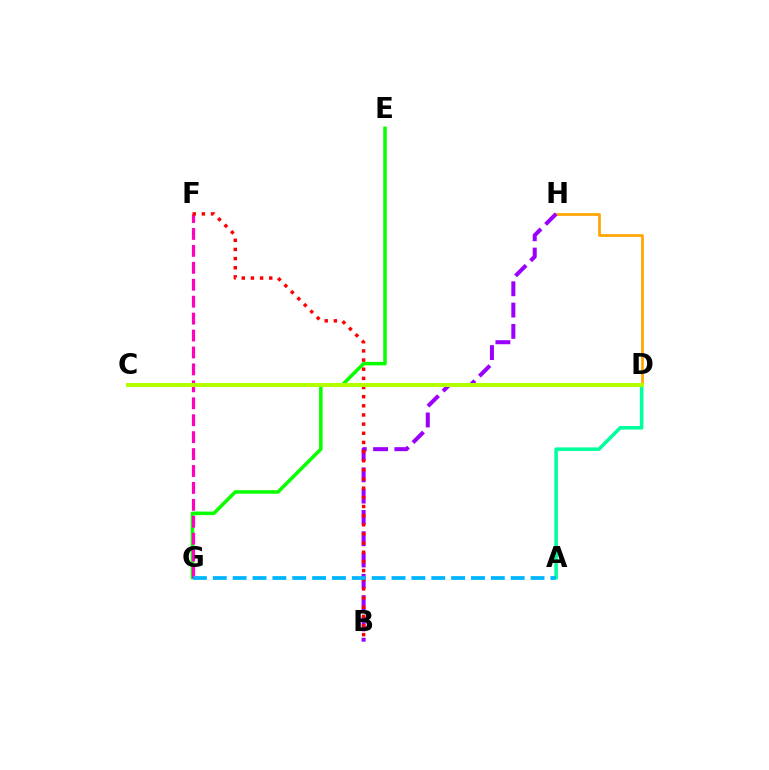{('A', 'D'): [{'color': '#00ff9d', 'line_style': 'solid', 'thickness': 2.56}], ('E', 'G'): [{'color': '#08ff00', 'line_style': 'solid', 'thickness': 2.53}], ('D', 'H'): [{'color': '#ffa500', 'line_style': 'solid', 'thickness': 1.96}], ('C', 'D'): [{'color': '#0010ff', 'line_style': 'dotted', 'thickness': 2.79}, {'color': '#b3ff00', 'line_style': 'solid', 'thickness': 2.91}], ('B', 'H'): [{'color': '#9b00ff', 'line_style': 'dashed', 'thickness': 2.89}], ('F', 'G'): [{'color': '#ff00bd', 'line_style': 'dashed', 'thickness': 2.3}], ('B', 'F'): [{'color': '#ff0000', 'line_style': 'dotted', 'thickness': 2.49}], ('A', 'G'): [{'color': '#00b5ff', 'line_style': 'dashed', 'thickness': 2.7}]}